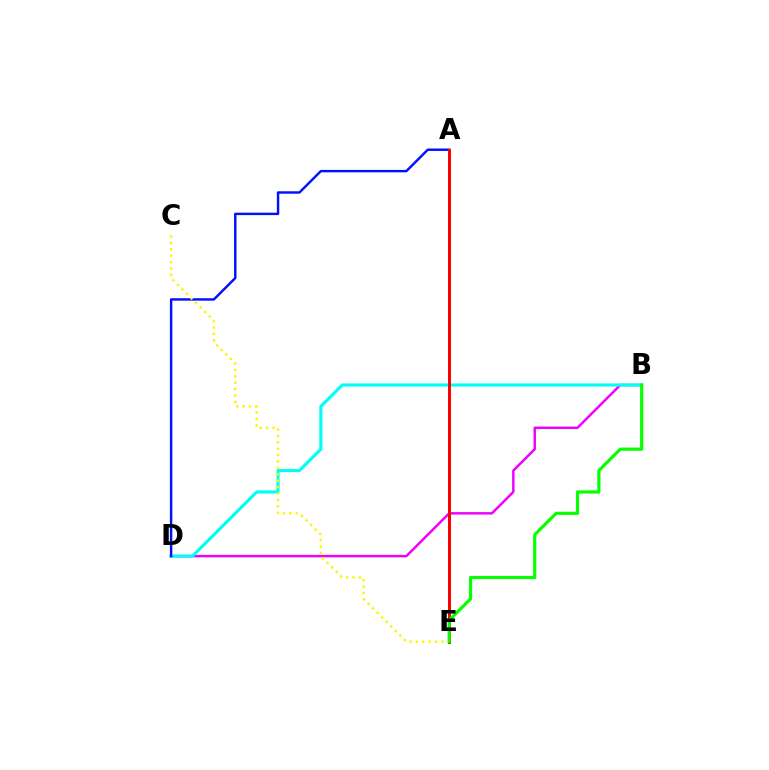{('B', 'D'): [{'color': '#ee00ff', 'line_style': 'solid', 'thickness': 1.77}, {'color': '#00fff6', 'line_style': 'solid', 'thickness': 2.25}], ('A', 'D'): [{'color': '#0010ff', 'line_style': 'solid', 'thickness': 1.75}], ('A', 'E'): [{'color': '#ff0000', 'line_style': 'solid', 'thickness': 2.16}], ('C', 'E'): [{'color': '#fcf500', 'line_style': 'dotted', 'thickness': 1.74}], ('B', 'E'): [{'color': '#08ff00', 'line_style': 'solid', 'thickness': 2.28}]}